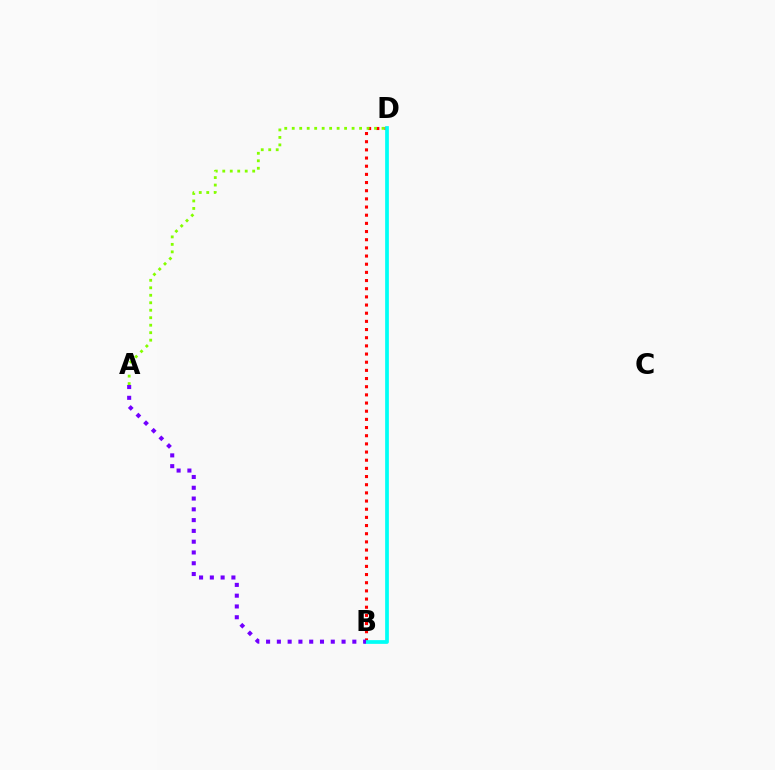{('B', 'D'): [{'color': '#ff0000', 'line_style': 'dotted', 'thickness': 2.22}, {'color': '#00fff6', 'line_style': 'solid', 'thickness': 2.68}], ('A', 'D'): [{'color': '#84ff00', 'line_style': 'dotted', 'thickness': 2.03}], ('A', 'B'): [{'color': '#7200ff', 'line_style': 'dotted', 'thickness': 2.93}]}